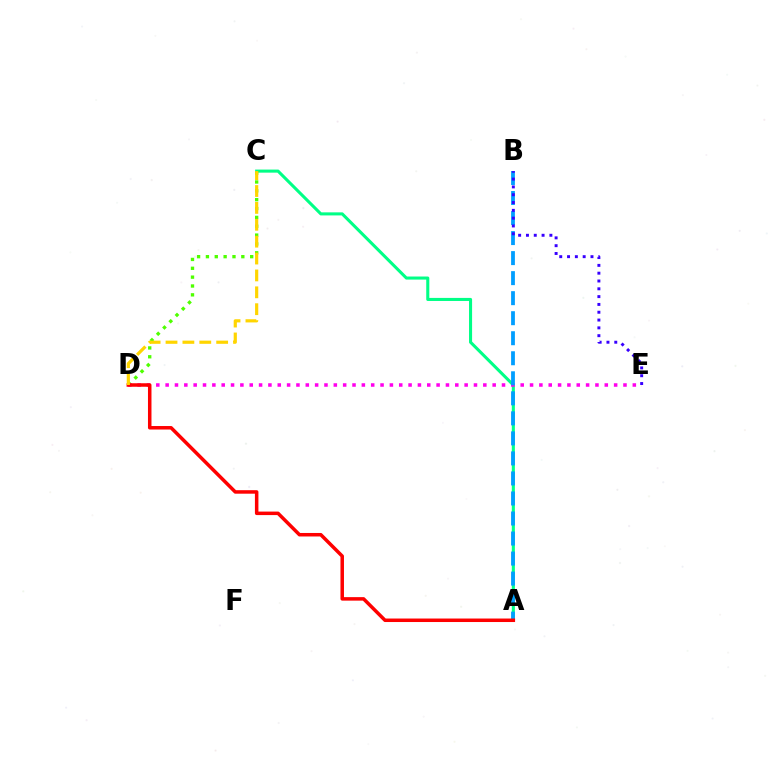{('A', 'C'): [{'color': '#00ff86', 'line_style': 'solid', 'thickness': 2.21}], ('C', 'D'): [{'color': '#4fff00', 'line_style': 'dotted', 'thickness': 2.4}, {'color': '#ffd500', 'line_style': 'dashed', 'thickness': 2.29}], ('D', 'E'): [{'color': '#ff00ed', 'line_style': 'dotted', 'thickness': 2.54}], ('A', 'B'): [{'color': '#009eff', 'line_style': 'dashed', 'thickness': 2.72}], ('A', 'D'): [{'color': '#ff0000', 'line_style': 'solid', 'thickness': 2.52}], ('B', 'E'): [{'color': '#3700ff', 'line_style': 'dotted', 'thickness': 2.12}]}